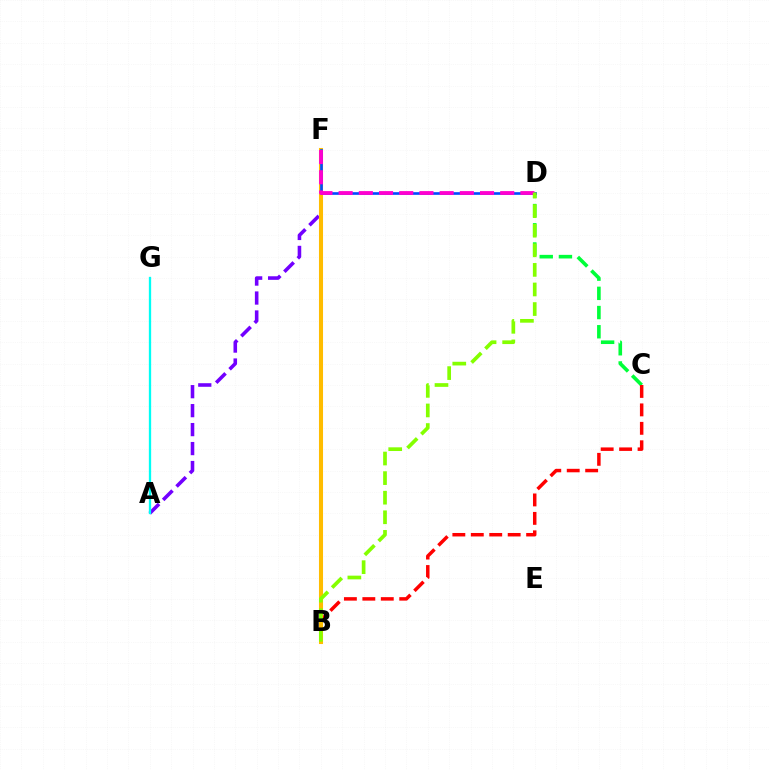{('C', 'D'): [{'color': '#00ff39', 'line_style': 'dashed', 'thickness': 2.61}], ('A', 'F'): [{'color': '#7200ff', 'line_style': 'dashed', 'thickness': 2.58}], ('B', 'C'): [{'color': '#ff0000', 'line_style': 'dashed', 'thickness': 2.51}], ('B', 'F'): [{'color': '#ffbd00', 'line_style': 'solid', 'thickness': 2.92}], ('D', 'F'): [{'color': '#004bff', 'line_style': 'solid', 'thickness': 1.91}, {'color': '#ff00cf', 'line_style': 'dashed', 'thickness': 2.74}], ('B', 'D'): [{'color': '#84ff00', 'line_style': 'dashed', 'thickness': 2.66}], ('A', 'G'): [{'color': '#00fff6', 'line_style': 'solid', 'thickness': 1.66}]}